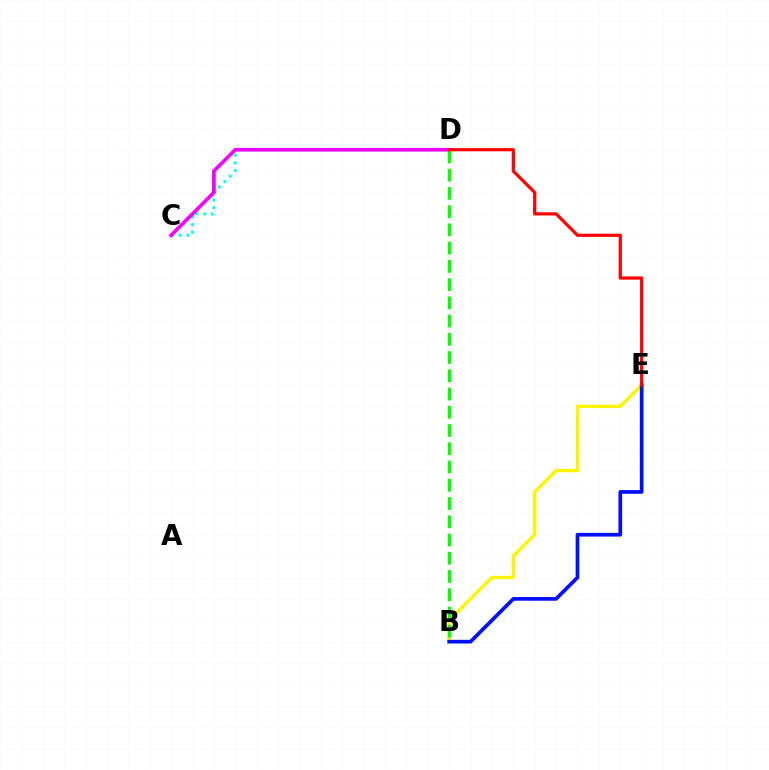{('C', 'D'): [{'color': '#00fff6', 'line_style': 'dotted', 'thickness': 2.08}, {'color': '#ee00ff', 'line_style': 'solid', 'thickness': 2.65}], ('B', 'E'): [{'color': '#fcf500', 'line_style': 'solid', 'thickness': 2.45}, {'color': '#0010ff', 'line_style': 'solid', 'thickness': 2.66}], ('B', 'D'): [{'color': '#08ff00', 'line_style': 'dashed', 'thickness': 2.48}], ('D', 'E'): [{'color': '#ff0000', 'line_style': 'solid', 'thickness': 2.31}]}